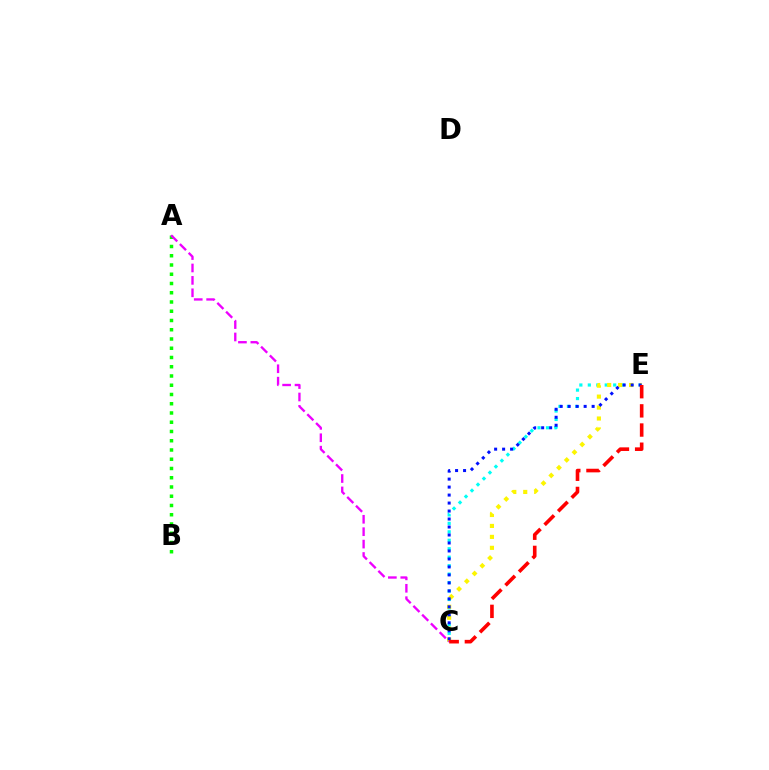{('C', 'E'): [{'color': '#00fff6', 'line_style': 'dotted', 'thickness': 2.3}, {'color': '#fcf500', 'line_style': 'dotted', 'thickness': 2.97}, {'color': '#0010ff', 'line_style': 'dotted', 'thickness': 2.17}, {'color': '#ff0000', 'line_style': 'dashed', 'thickness': 2.6}], ('A', 'B'): [{'color': '#08ff00', 'line_style': 'dotted', 'thickness': 2.51}], ('A', 'C'): [{'color': '#ee00ff', 'line_style': 'dashed', 'thickness': 1.69}]}